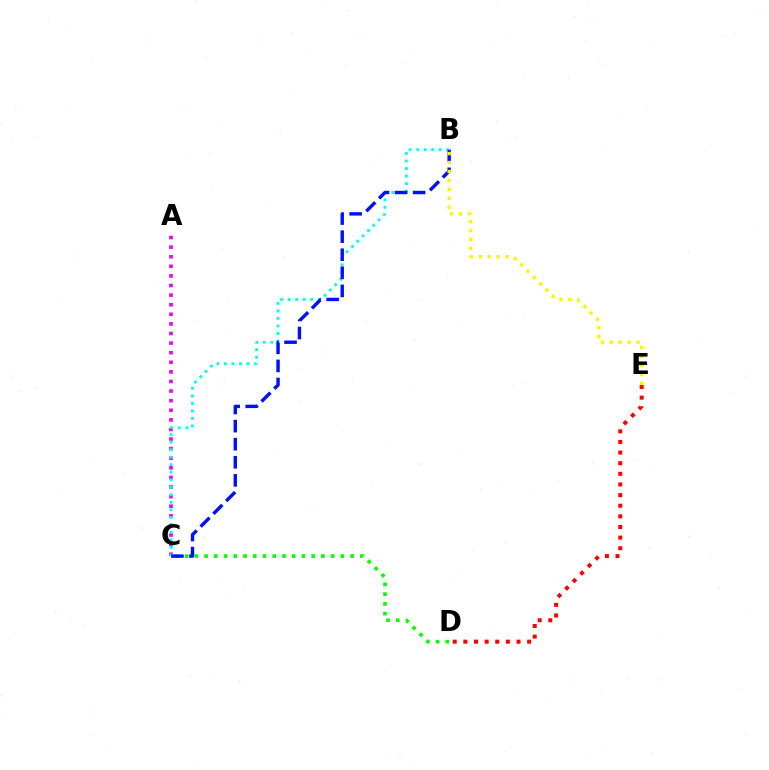{('A', 'C'): [{'color': '#ee00ff', 'line_style': 'dotted', 'thickness': 2.61}], ('B', 'C'): [{'color': '#00fff6', 'line_style': 'dotted', 'thickness': 2.04}, {'color': '#0010ff', 'line_style': 'dashed', 'thickness': 2.46}], ('C', 'D'): [{'color': '#08ff00', 'line_style': 'dotted', 'thickness': 2.64}], ('B', 'E'): [{'color': '#fcf500', 'line_style': 'dotted', 'thickness': 2.43}], ('D', 'E'): [{'color': '#ff0000', 'line_style': 'dotted', 'thickness': 2.89}]}